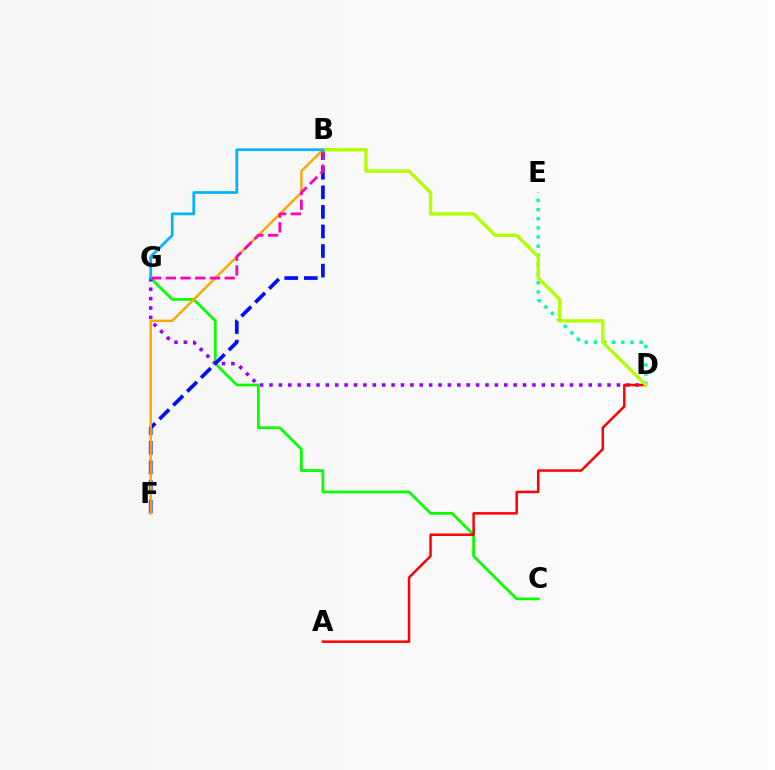{('D', 'E'): [{'color': '#00ff9d', 'line_style': 'dotted', 'thickness': 2.49}], ('C', 'G'): [{'color': '#08ff00', 'line_style': 'solid', 'thickness': 1.97}], ('D', 'G'): [{'color': '#9b00ff', 'line_style': 'dotted', 'thickness': 2.55}], ('B', 'F'): [{'color': '#0010ff', 'line_style': 'dashed', 'thickness': 2.66}, {'color': '#ffa500', 'line_style': 'solid', 'thickness': 1.73}], ('B', 'G'): [{'color': '#ff00bd', 'line_style': 'dashed', 'thickness': 2.0}, {'color': '#00b5ff', 'line_style': 'solid', 'thickness': 1.97}], ('A', 'D'): [{'color': '#ff0000', 'line_style': 'solid', 'thickness': 1.79}], ('B', 'D'): [{'color': '#b3ff00', 'line_style': 'solid', 'thickness': 2.43}]}